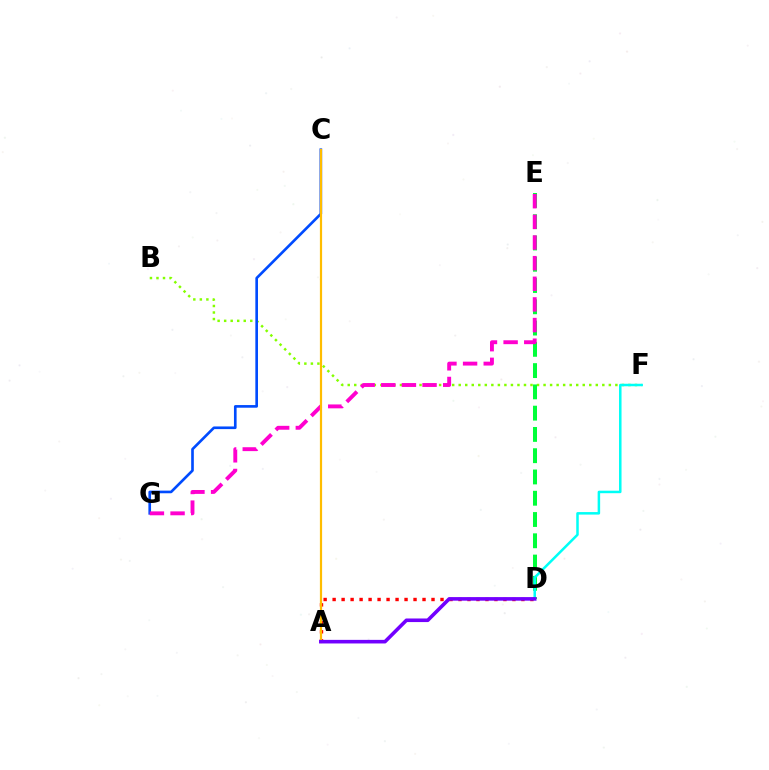{('B', 'F'): [{'color': '#84ff00', 'line_style': 'dotted', 'thickness': 1.77}], ('D', 'E'): [{'color': '#00ff39', 'line_style': 'dashed', 'thickness': 2.89}], ('D', 'F'): [{'color': '#00fff6', 'line_style': 'solid', 'thickness': 1.81}], ('C', 'G'): [{'color': '#004bff', 'line_style': 'solid', 'thickness': 1.91}], ('A', 'D'): [{'color': '#ff0000', 'line_style': 'dotted', 'thickness': 2.44}, {'color': '#7200ff', 'line_style': 'solid', 'thickness': 2.59}], ('E', 'G'): [{'color': '#ff00cf', 'line_style': 'dashed', 'thickness': 2.8}], ('A', 'C'): [{'color': '#ffbd00', 'line_style': 'solid', 'thickness': 1.59}]}